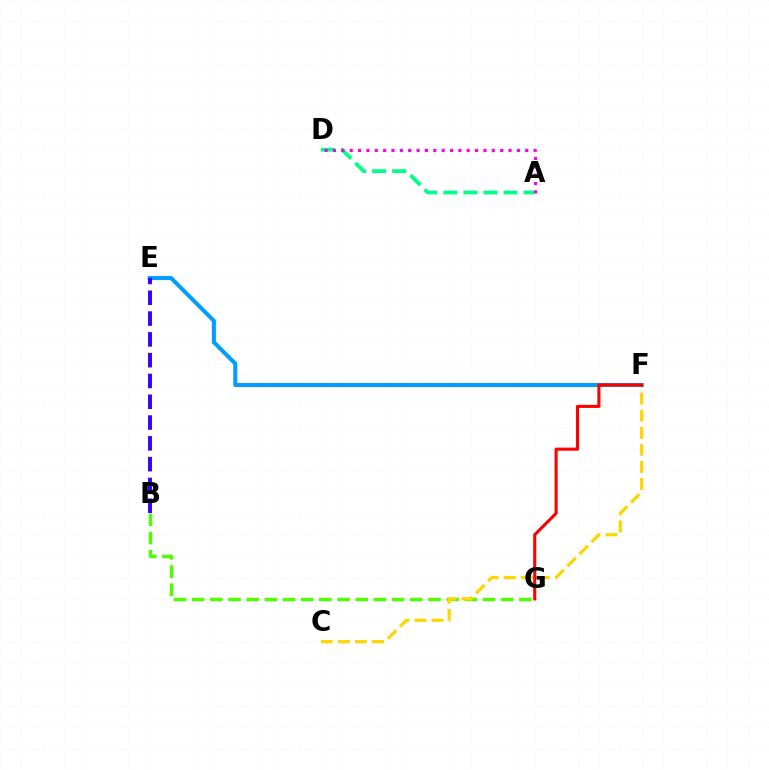{('B', 'G'): [{'color': '#4fff00', 'line_style': 'dashed', 'thickness': 2.47}], ('C', 'F'): [{'color': '#ffd500', 'line_style': 'dashed', 'thickness': 2.32}], ('E', 'F'): [{'color': '#009eff', 'line_style': 'solid', 'thickness': 2.92}], ('A', 'D'): [{'color': '#00ff86', 'line_style': 'dashed', 'thickness': 2.72}, {'color': '#ff00ed', 'line_style': 'dotted', 'thickness': 2.27}], ('F', 'G'): [{'color': '#ff0000', 'line_style': 'solid', 'thickness': 2.22}], ('B', 'E'): [{'color': '#3700ff', 'line_style': 'dashed', 'thickness': 2.83}]}